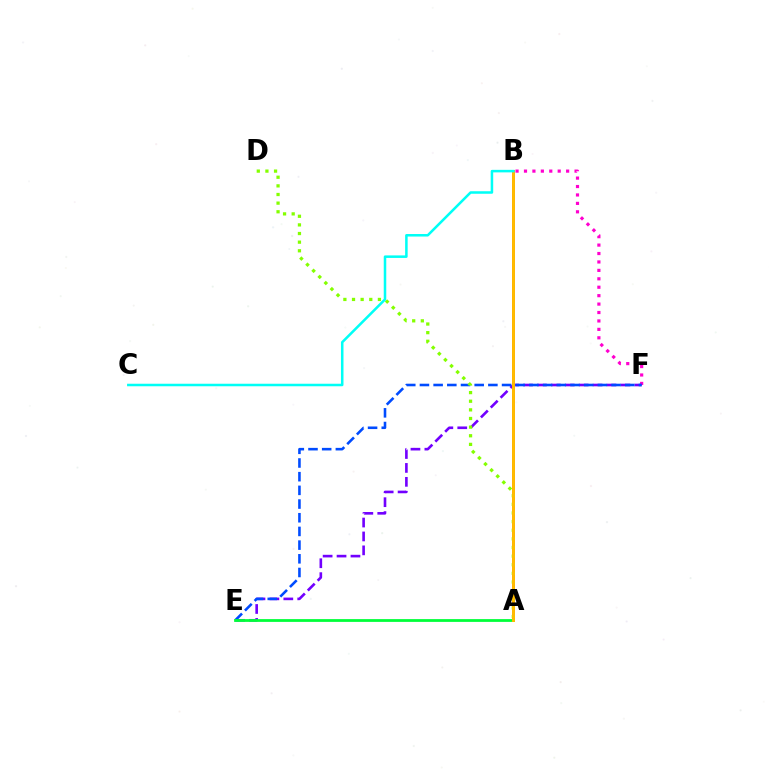{('B', 'F'): [{'color': '#ff00cf', 'line_style': 'dotted', 'thickness': 2.29}], ('E', 'F'): [{'color': '#7200ff', 'line_style': 'dashed', 'thickness': 1.89}, {'color': '#004bff', 'line_style': 'dashed', 'thickness': 1.86}], ('A', 'B'): [{'color': '#ff0000', 'line_style': 'solid', 'thickness': 2.04}, {'color': '#ffbd00', 'line_style': 'solid', 'thickness': 2.1}], ('A', 'E'): [{'color': '#00ff39', 'line_style': 'solid', 'thickness': 2.0}], ('A', 'D'): [{'color': '#84ff00', 'line_style': 'dotted', 'thickness': 2.34}], ('B', 'C'): [{'color': '#00fff6', 'line_style': 'solid', 'thickness': 1.82}]}